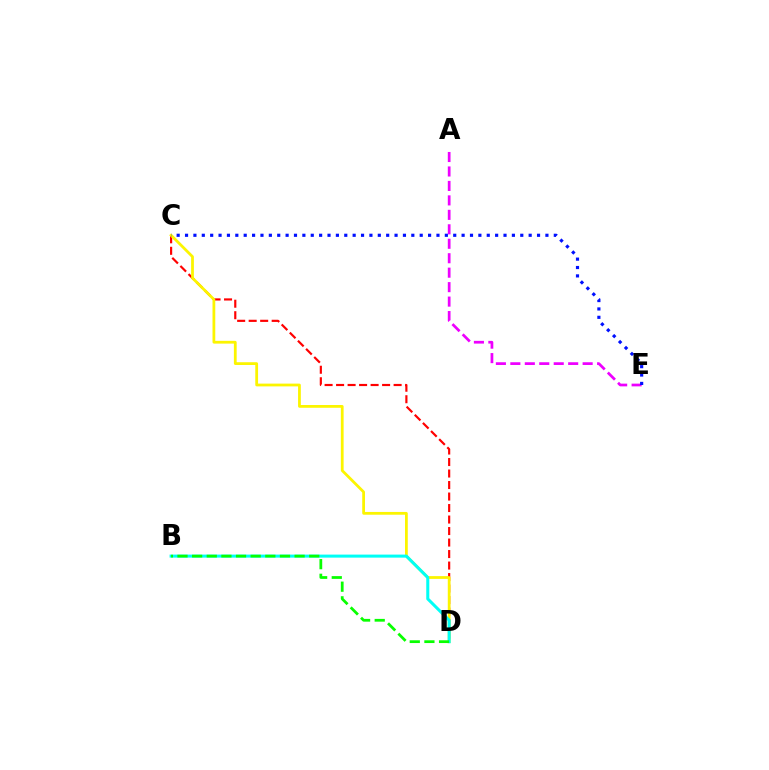{('C', 'D'): [{'color': '#ff0000', 'line_style': 'dashed', 'thickness': 1.56}, {'color': '#fcf500', 'line_style': 'solid', 'thickness': 2.0}], ('A', 'E'): [{'color': '#ee00ff', 'line_style': 'dashed', 'thickness': 1.96}], ('B', 'D'): [{'color': '#00fff6', 'line_style': 'solid', 'thickness': 2.19}, {'color': '#08ff00', 'line_style': 'dashed', 'thickness': 1.99}], ('C', 'E'): [{'color': '#0010ff', 'line_style': 'dotted', 'thickness': 2.28}]}